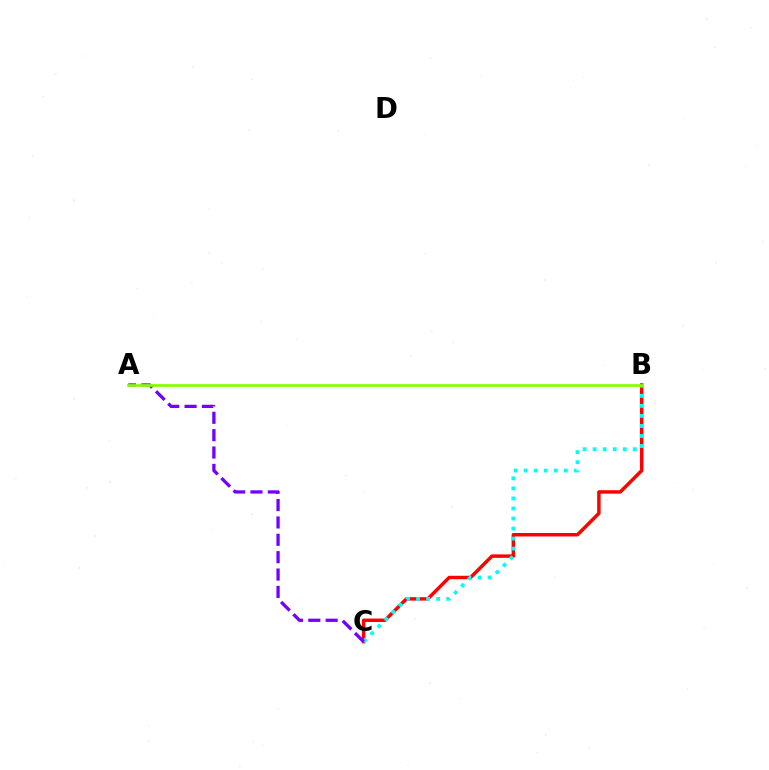{('B', 'C'): [{'color': '#ff0000', 'line_style': 'solid', 'thickness': 2.49}, {'color': '#00fff6', 'line_style': 'dotted', 'thickness': 2.73}], ('A', 'C'): [{'color': '#7200ff', 'line_style': 'dashed', 'thickness': 2.36}], ('A', 'B'): [{'color': '#84ff00', 'line_style': 'solid', 'thickness': 1.96}]}